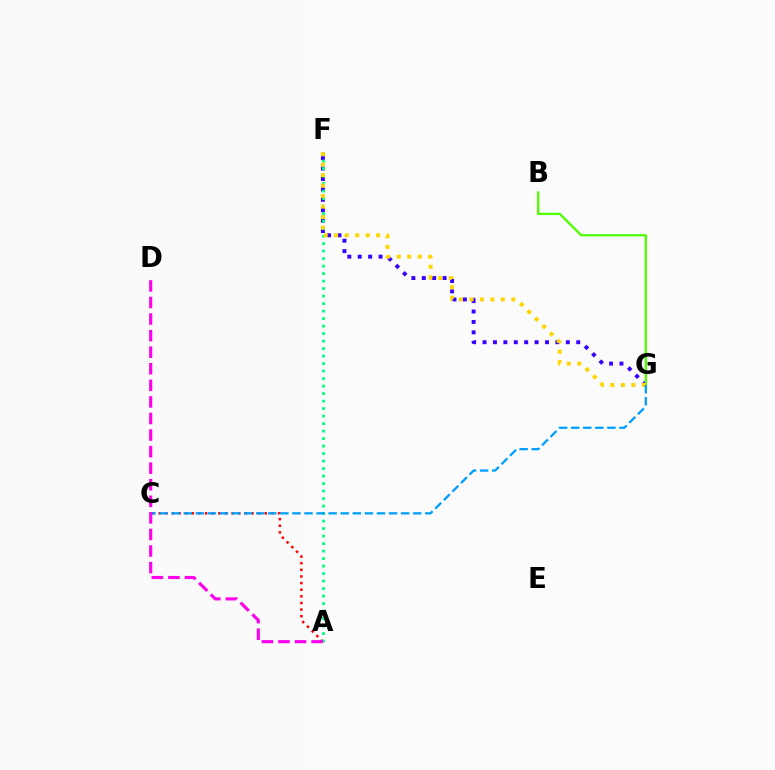{('F', 'G'): [{'color': '#3700ff', 'line_style': 'dotted', 'thickness': 2.83}, {'color': '#ffd500', 'line_style': 'dotted', 'thickness': 2.85}], ('A', 'C'): [{'color': '#ff0000', 'line_style': 'dotted', 'thickness': 1.8}], ('B', 'G'): [{'color': '#4fff00', 'line_style': 'solid', 'thickness': 1.67}], ('A', 'F'): [{'color': '#00ff86', 'line_style': 'dotted', 'thickness': 2.04}], ('C', 'G'): [{'color': '#009eff', 'line_style': 'dashed', 'thickness': 1.64}], ('A', 'D'): [{'color': '#ff00ed', 'line_style': 'dashed', 'thickness': 2.25}]}